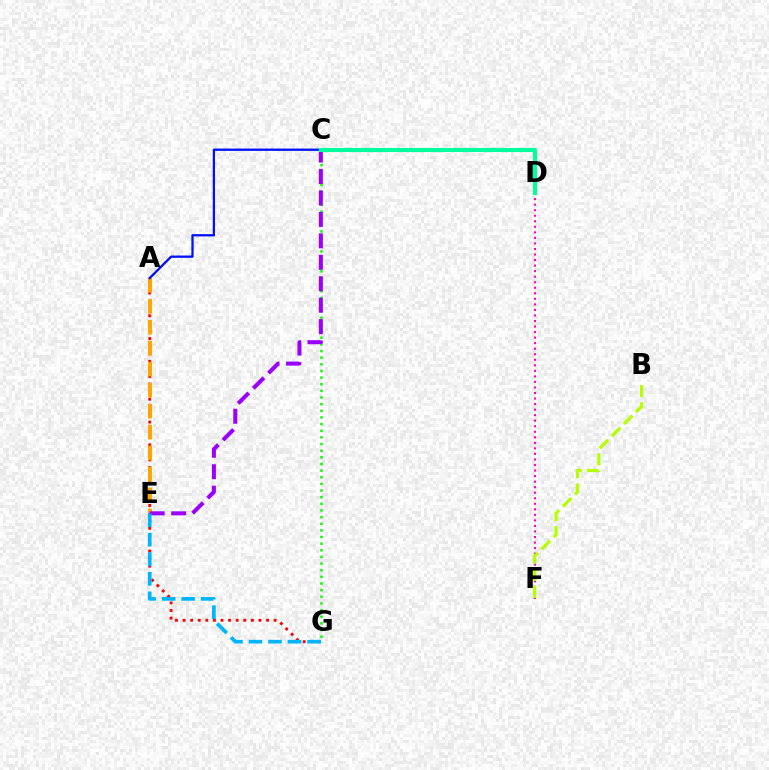{('D', 'F'): [{'color': '#ff00bd', 'line_style': 'dotted', 'thickness': 1.51}], ('A', 'G'): [{'color': '#ff0000', 'line_style': 'dotted', 'thickness': 2.06}], ('A', 'E'): [{'color': '#ffa500', 'line_style': 'dashed', 'thickness': 2.85}], ('C', 'G'): [{'color': '#08ff00', 'line_style': 'dotted', 'thickness': 1.8}], ('C', 'E'): [{'color': '#9b00ff', 'line_style': 'dashed', 'thickness': 2.91}], ('B', 'F'): [{'color': '#b3ff00', 'line_style': 'dashed', 'thickness': 2.33}], ('A', 'C'): [{'color': '#0010ff', 'line_style': 'solid', 'thickness': 1.65}], ('E', 'G'): [{'color': '#00b5ff', 'line_style': 'dashed', 'thickness': 2.65}], ('C', 'D'): [{'color': '#00ff9d', 'line_style': 'solid', 'thickness': 2.94}]}